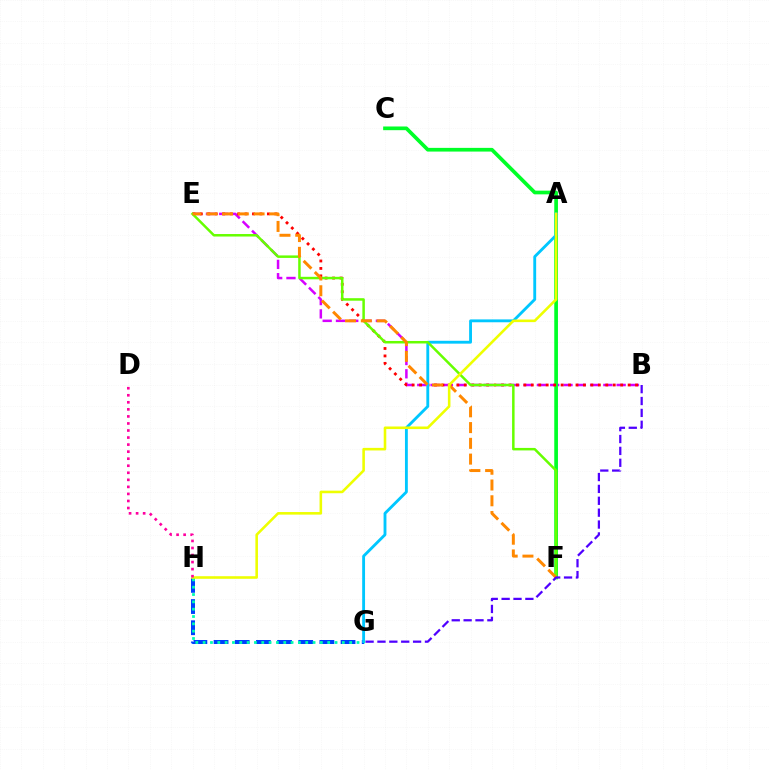{('B', 'E'): [{'color': '#d600ff', 'line_style': 'dashed', 'thickness': 1.81}, {'color': '#ff0000', 'line_style': 'dotted', 'thickness': 2.02}], ('G', 'H'): [{'color': '#003fff', 'line_style': 'dashed', 'thickness': 2.88}, {'color': '#00ffaf', 'line_style': 'dotted', 'thickness': 1.99}], ('C', 'F'): [{'color': '#00ff27', 'line_style': 'solid', 'thickness': 2.66}], ('A', 'G'): [{'color': '#00c7ff', 'line_style': 'solid', 'thickness': 2.06}], ('E', 'F'): [{'color': '#66ff00', 'line_style': 'solid', 'thickness': 1.8}, {'color': '#ff8800', 'line_style': 'dashed', 'thickness': 2.14}], ('A', 'H'): [{'color': '#eeff00', 'line_style': 'solid', 'thickness': 1.86}], ('B', 'G'): [{'color': '#4f00ff', 'line_style': 'dashed', 'thickness': 1.61}], ('D', 'H'): [{'color': '#ff00a0', 'line_style': 'dotted', 'thickness': 1.91}]}